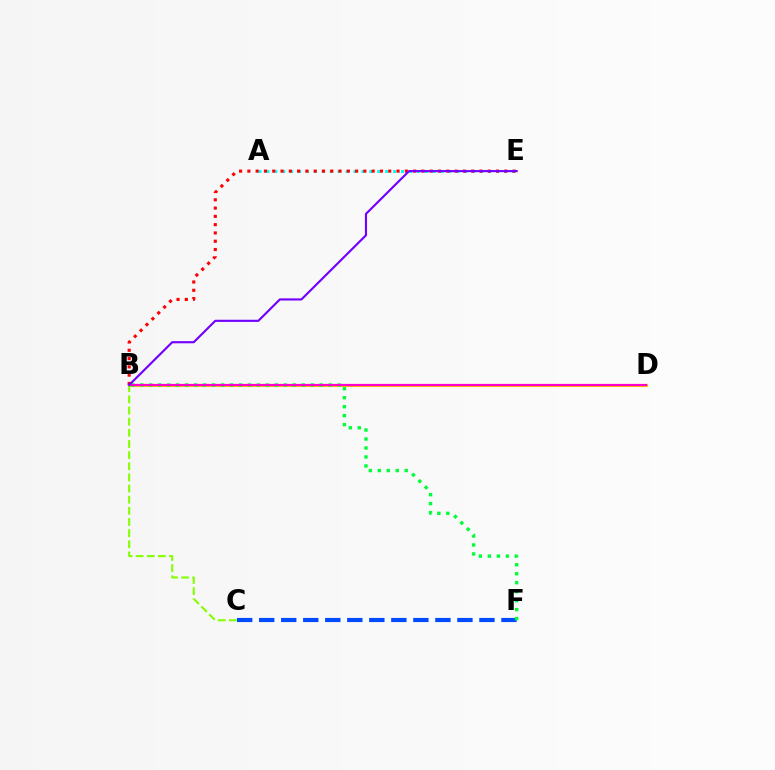{('C', 'F'): [{'color': '#004bff', 'line_style': 'dashed', 'thickness': 2.99}], ('B', 'D'): [{'color': '#ffbd00', 'line_style': 'solid', 'thickness': 2.22}, {'color': '#ff00cf', 'line_style': 'solid', 'thickness': 1.55}], ('B', 'F'): [{'color': '#00ff39', 'line_style': 'dotted', 'thickness': 2.44}], ('A', 'E'): [{'color': '#00fff6', 'line_style': 'dotted', 'thickness': 2.15}], ('B', 'E'): [{'color': '#ff0000', 'line_style': 'dotted', 'thickness': 2.25}, {'color': '#7200ff', 'line_style': 'solid', 'thickness': 1.54}], ('B', 'C'): [{'color': '#84ff00', 'line_style': 'dashed', 'thickness': 1.51}]}